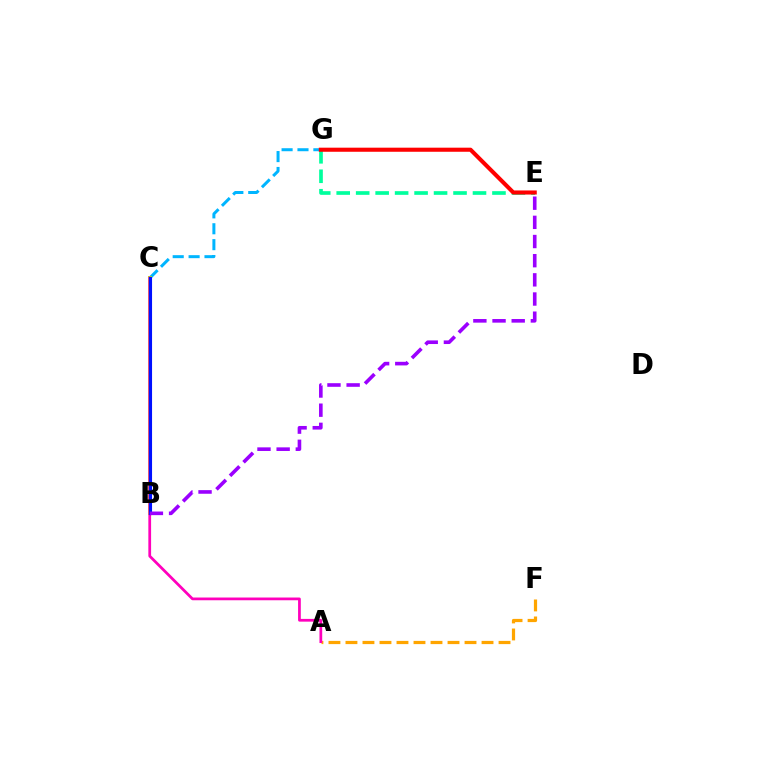{('E', 'G'): [{'color': '#00ff9d', 'line_style': 'dashed', 'thickness': 2.65}, {'color': '#ff0000', 'line_style': 'solid', 'thickness': 2.94}], ('B', 'C'): [{'color': '#08ff00', 'line_style': 'dashed', 'thickness': 1.81}, {'color': '#b3ff00', 'line_style': 'solid', 'thickness': 2.85}, {'color': '#0010ff', 'line_style': 'solid', 'thickness': 2.23}], ('C', 'G'): [{'color': '#00b5ff', 'line_style': 'dashed', 'thickness': 2.16}], ('A', 'F'): [{'color': '#ffa500', 'line_style': 'dashed', 'thickness': 2.31}], ('A', 'C'): [{'color': '#ff00bd', 'line_style': 'solid', 'thickness': 1.97}], ('B', 'E'): [{'color': '#9b00ff', 'line_style': 'dashed', 'thickness': 2.6}]}